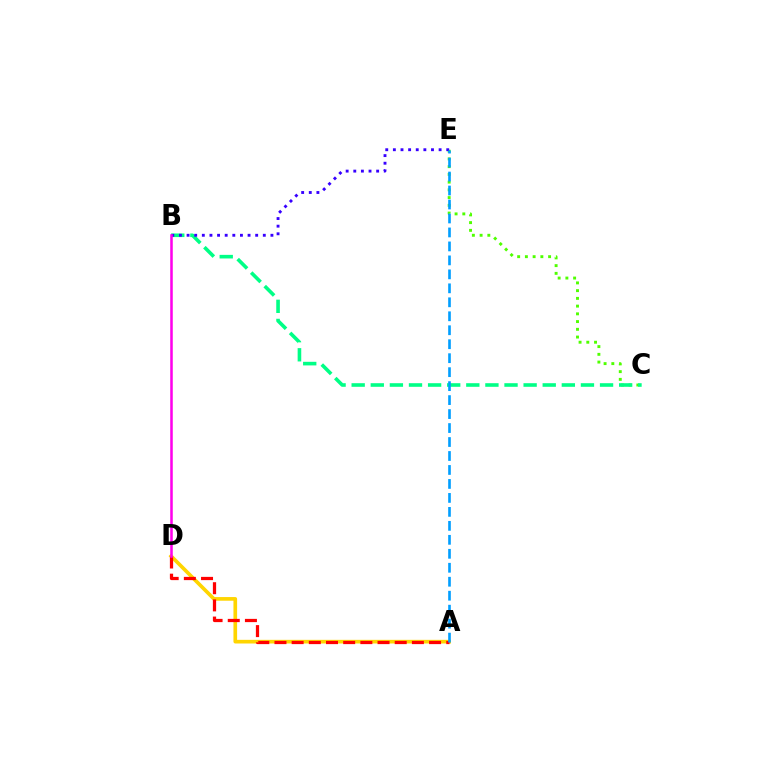{('C', 'E'): [{'color': '#4fff00', 'line_style': 'dotted', 'thickness': 2.1}], ('B', 'C'): [{'color': '#00ff86', 'line_style': 'dashed', 'thickness': 2.6}], ('A', 'D'): [{'color': '#ffd500', 'line_style': 'solid', 'thickness': 2.64}, {'color': '#ff0000', 'line_style': 'dashed', 'thickness': 2.33}], ('B', 'E'): [{'color': '#3700ff', 'line_style': 'dotted', 'thickness': 2.07}], ('A', 'E'): [{'color': '#009eff', 'line_style': 'dashed', 'thickness': 1.9}], ('B', 'D'): [{'color': '#ff00ed', 'line_style': 'solid', 'thickness': 1.83}]}